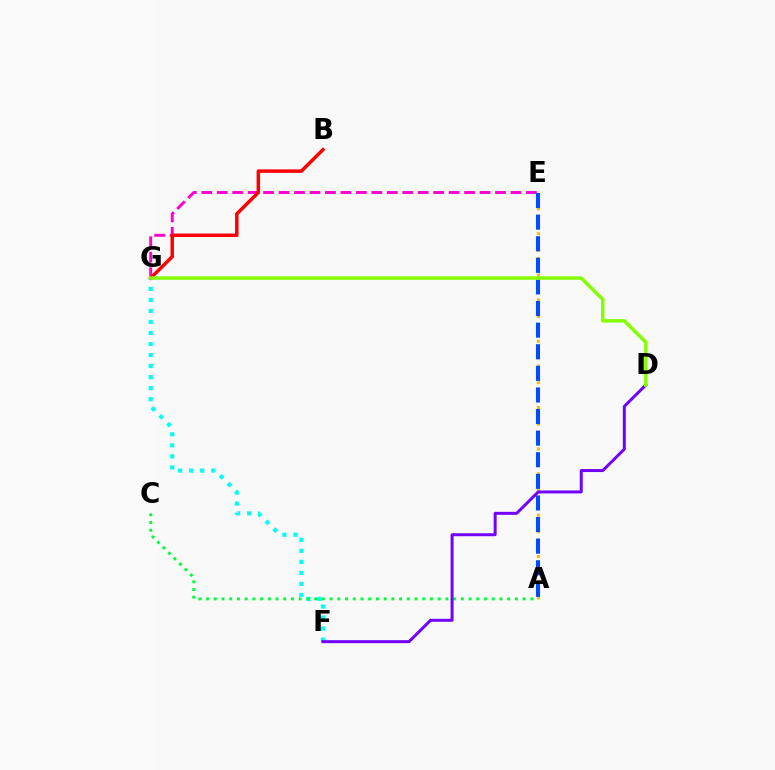{('A', 'E'): [{'color': '#ffbd00', 'line_style': 'dotted', 'thickness': 2.25}, {'color': '#004bff', 'line_style': 'dashed', 'thickness': 2.93}], ('F', 'G'): [{'color': '#00fff6', 'line_style': 'dotted', 'thickness': 3.0}], ('E', 'G'): [{'color': '#ff00cf', 'line_style': 'dashed', 'thickness': 2.1}], ('A', 'C'): [{'color': '#00ff39', 'line_style': 'dotted', 'thickness': 2.1}], ('B', 'G'): [{'color': '#ff0000', 'line_style': 'solid', 'thickness': 2.51}], ('D', 'F'): [{'color': '#7200ff', 'line_style': 'solid', 'thickness': 2.15}], ('D', 'G'): [{'color': '#84ff00', 'line_style': 'solid', 'thickness': 2.49}]}